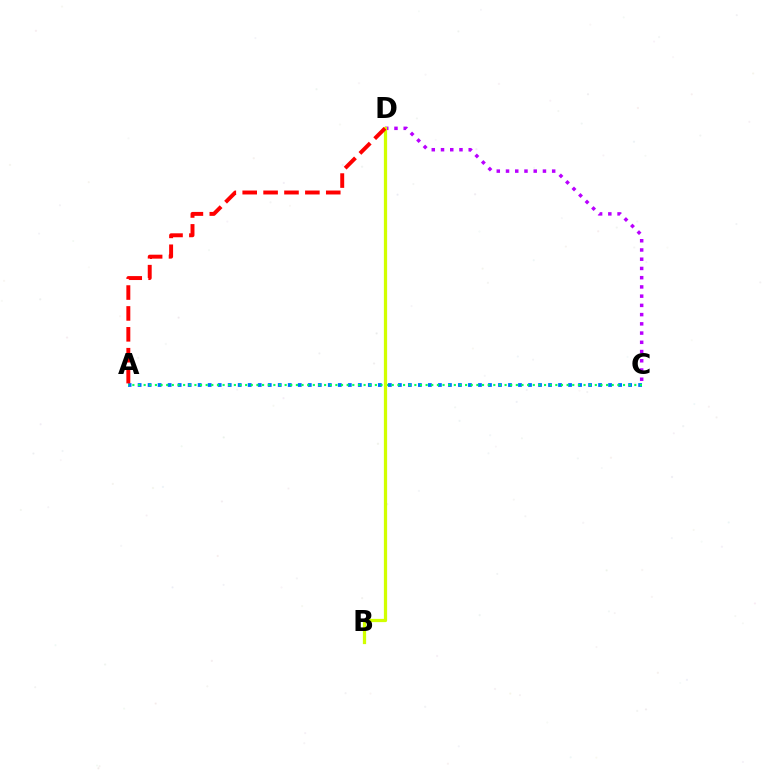{('C', 'D'): [{'color': '#b900ff', 'line_style': 'dotted', 'thickness': 2.51}], ('A', 'C'): [{'color': '#0074ff', 'line_style': 'dotted', 'thickness': 2.72}, {'color': '#00ff5c', 'line_style': 'dotted', 'thickness': 1.53}], ('B', 'D'): [{'color': '#d1ff00', 'line_style': 'solid', 'thickness': 2.34}], ('A', 'D'): [{'color': '#ff0000', 'line_style': 'dashed', 'thickness': 2.84}]}